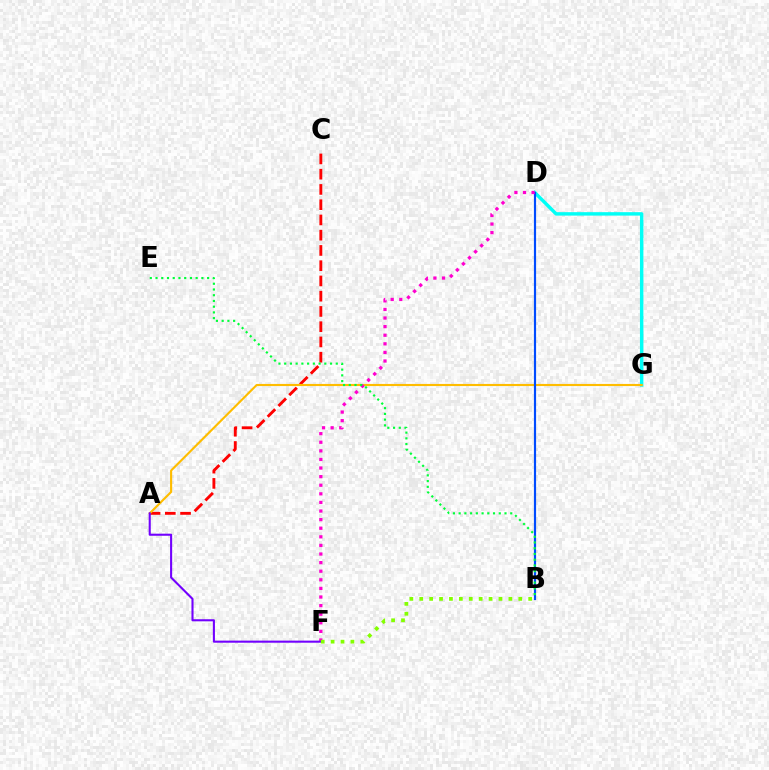{('D', 'G'): [{'color': '#00fff6', 'line_style': 'solid', 'thickness': 2.48}], ('A', 'C'): [{'color': '#ff0000', 'line_style': 'dashed', 'thickness': 2.07}], ('A', 'G'): [{'color': '#ffbd00', 'line_style': 'solid', 'thickness': 1.53}], ('B', 'D'): [{'color': '#004bff', 'line_style': 'solid', 'thickness': 1.57}], ('D', 'F'): [{'color': '#ff00cf', 'line_style': 'dotted', 'thickness': 2.34}], ('A', 'F'): [{'color': '#7200ff', 'line_style': 'solid', 'thickness': 1.5}], ('B', 'E'): [{'color': '#00ff39', 'line_style': 'dotted', 'thickness': 1.56}], ('B', 'F'): [{'color': '#84ff00', 'line_style': 'dotted', 'thickness': 2.69}]}